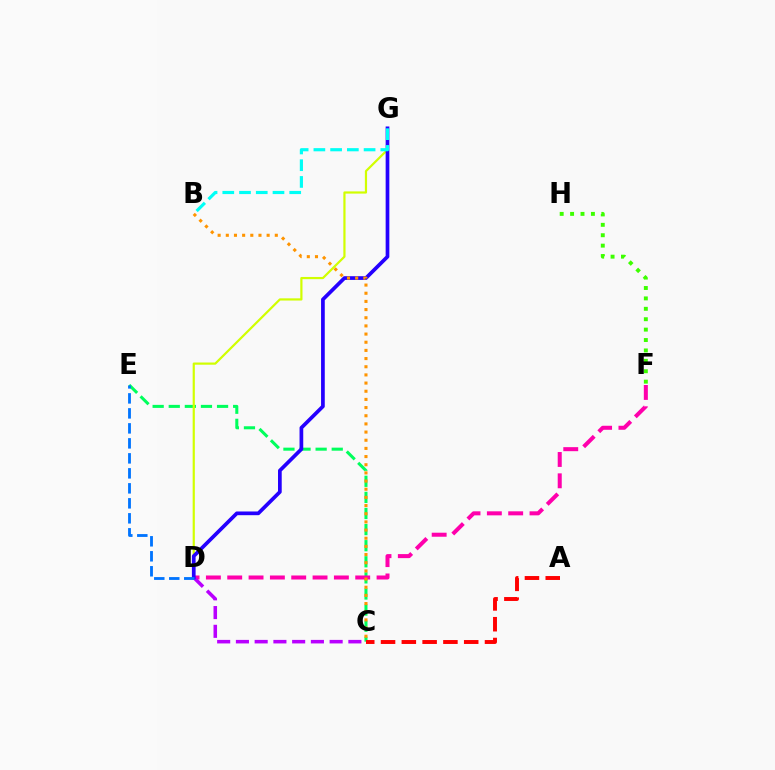{('C', 'E'): [{'color': '#00ff5c', 'line_style': 'dashed', 'thickness': 2.19}], ('D', 'G'): [{'color': '#d1ff00', 'line_style': 'solid', 'thickness': 1.58}, {'color': '#2500ff', 'line_style': 'solid', 'thickness': 2.67}], ('F', 'H'): [{'color': '#3dff00', 'line_style': 'dotted', 'thickness': 2.83}], ('D', 'F'): [{'color': '#ff00ac', 'line_style': 'dashed', 'thickness': 2.9}], ('C', 'D'): [{'color': '#b900ff', 'line_style': 'dashed', 'thickness': 2.55}], ('A', 'C'): [{'color': '#ff0000', 'line_style': 'dashed', 'thickness': 2.82}], ('D', 'E'): [{'color': '#0074ff', 'line_style': 'dashed', 'thickness': 2.04}], ('B', 'G'): [{'color': '#00fff6', 'line_style': 'dashed', 'thickness': 2.27}], ('B', 'C'): [{'color': '#ff9400', 'line_style': 'dotted', 'thickness': 2.22}]}